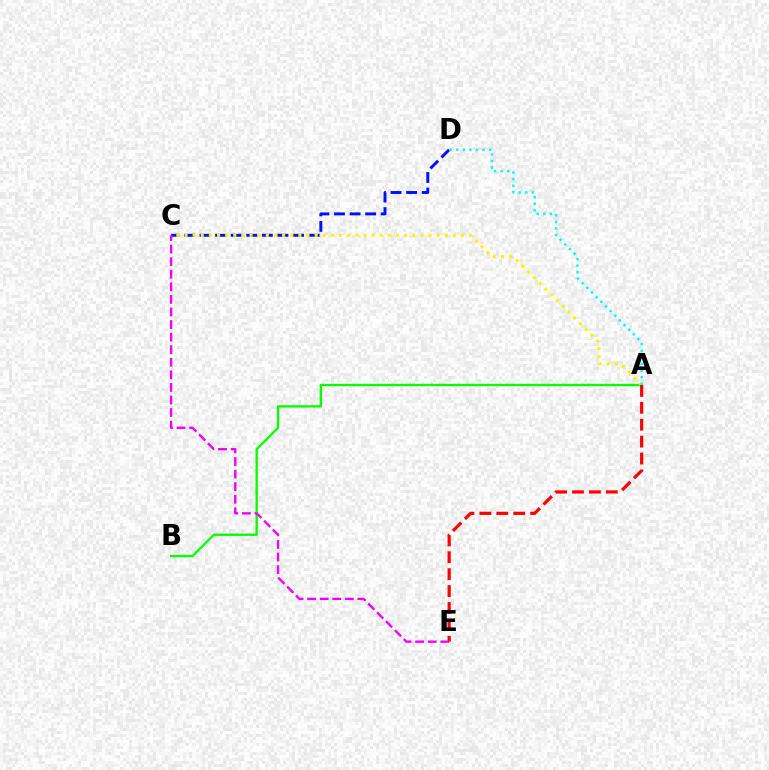{('A', 'B'): [{'color': '#08ff00', 'line_style': 'solid', 'thickness': 1.69}], ('C', 'D'): [{'color': '#0010ff', 'line_style': 'dashed', 'thickness': 2.12}], ('A', 'C'): [{'color': '#fcf500', 'line_style': 'dotted', 'thickness': 2.21}], ('A', 'D'): [{'color': '#00fff6', 'line_style': 'dotted', 'thickness': 1.79}], ('A', 'E'): [{'color': '#ff0000', 'line_style': 'dashed', 'thickness': 2.3}], ('C', 'E'): [{'color': '#ee00ff', 'line_style': 'dashed', 'thickness': 1.71}]}